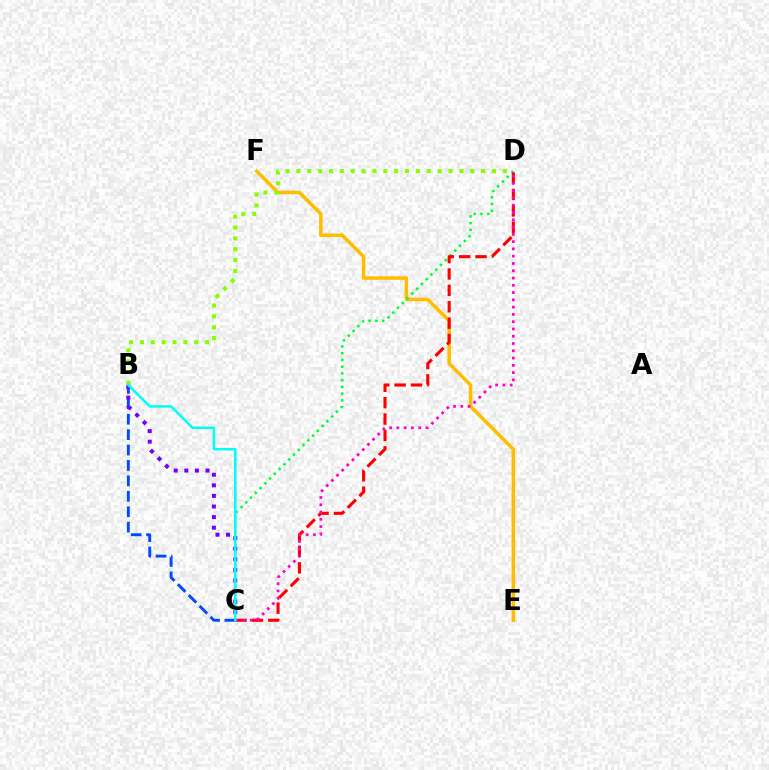{('E', 'F'): [{'color': '#ffbd00', 'line_style': 'solid', 'thickness': 2.53}], ('B', 'D'): [{'color': '#84ff00', 'line_style': 'dotted', 'thickness': 2.95}], ('C', 'D'): [{'color': '#00ff39', 'line_style': 'dotted', 'thickness': 1.83}, {'color': '#ff0000', 'line_style': 'dashed', 'thickness': 2.23}, {'color': '#ff00cf', 'line_style': 'dotted', 'thickness': 1.98}], ('B', 'C'): [{'color': '#004bff', 'line_style': 'dashed', 'thickness': 2.09}, {'color': '#7200ff', 'line_style': 'dotted', 'thickness': 2.88}, {'color': '#00fff6', 'line_style': 'solid', 'thickness': 1.81}]}